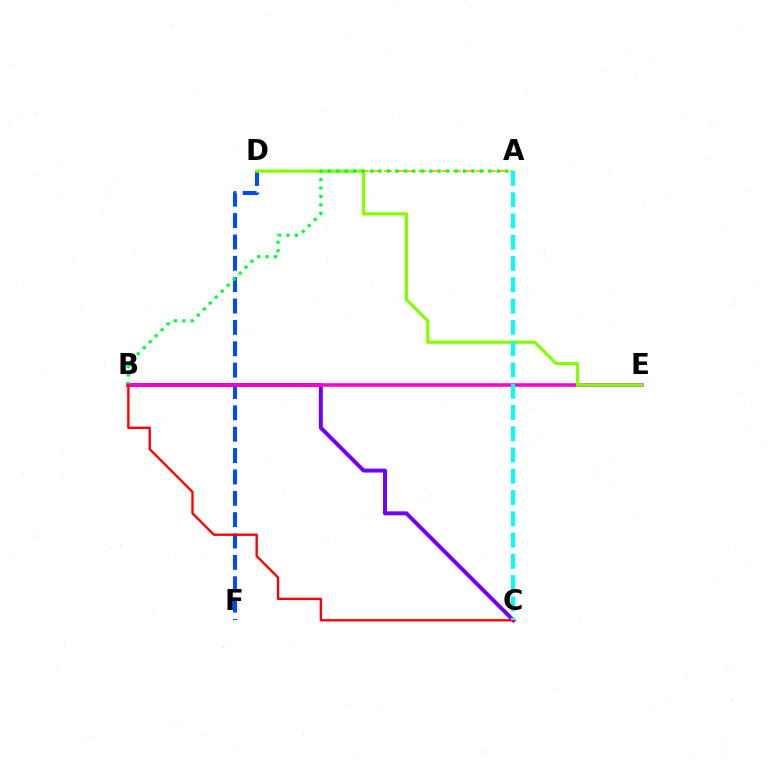{('B', 'C'): [{'color': '#7200ff', 'line_style': 'solid', 'thickness': 2.85}, {'color': '#ff0000', 'line_style': 'solid', 'thickness': 1.7}], ('A', 'D'): [{'color': '#ffbd00', 'line_style': 'dashed', 'thickness': 1.57}], ('D', 'F'): [{'color': '#004bff', 'line_style': 'dashed', 'thickness': 2.9}], ('B', 'E'): [{'color': '#ff00cf', 'line_style': 'solid', 'thickness': 2.56}], ('D', 'E'): [{'color': '#84ff00', 'line_style': 'solid', 'thickness': 2.3}], ('A', 'B'): [{'color': '#00ff39', 'line_style': 'dotted', 'thickness': 2.3}], ('A', 'C'): [{'color': '#00fff6', 'line_style': 'dashed', 'thickness': 2.89}]}